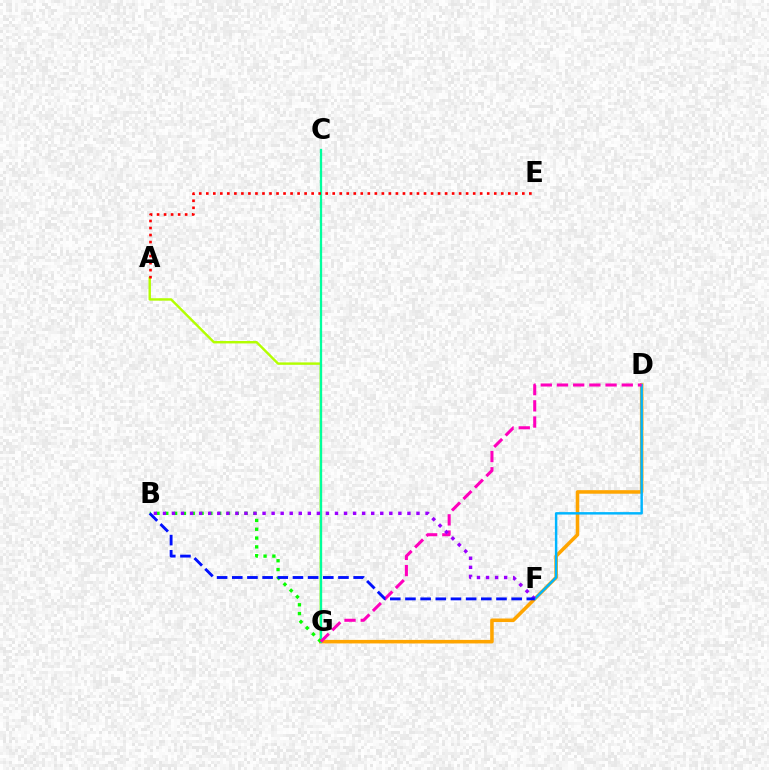{('A', 'G'): [{'color': '#b3ff00', 'line_style': 'solid', 'thickness': 1.74}], ('D', 'G'): [{'color': '#ffa500', 'line_style': 'solid', 'thickness': 2.55}, {'color': '#ff00bd', 'line_style': 'dashed', 'thickness': 2.2}], ('D', 'F'): [{'color': '#00b5ff', 'line_style': 'solid', 'thickness': 1.76}], ('C', 'G'): [{'color': '#00ff9d', 'line_style': 'solid', 'thickness': 1.64}], ('B', 'G'): [{'color': '#08ff00', 'line_style': 'dotted', 'thickness': 2.4}], ('A', 'E'): [{'color': '#ff0000', 'line_style': 'dotted', 'thickness': 1.91}], ('B', 'F'): [{'color': '#9b00ff', 'line_style': 'dotted', 'thickness': 2.46}, {'color': '#0010ff', 'line_style': 'dashed', 'thickness': 2.06}]}